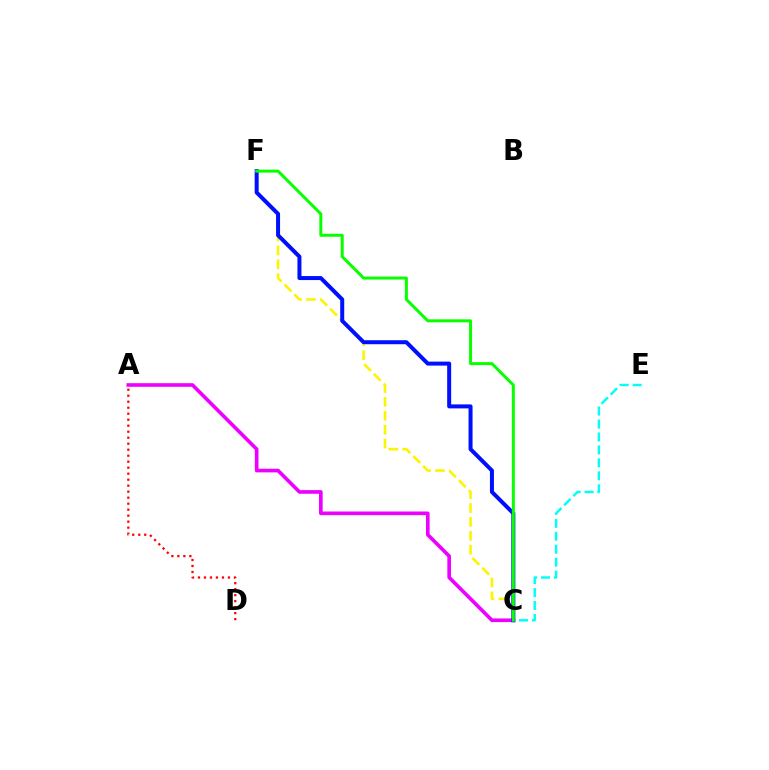{('C', 'F'): [{'color': '#fcf500', 'line_style': 'dashed', 'thickness': 1.89}, {'color': '#0010ff', 'line_style': 'solid', 'thickness': 2.88}, {'color': '#08ff00', 'line_style': 'solid', 'thickness': 2.14}], ('C', 'E'): [{'color': '#00fff6', 'line_style': 'dashed', 'thickness': 1.76}], ('A', 'C'): [{'color': '#ee00ff', 'line_style': 'solid', 'thickness': 2.62}], ('A', 'D'): [{'color': '#ff0000', 'line_style': 'dotted', 'thickness': 1.63}]}